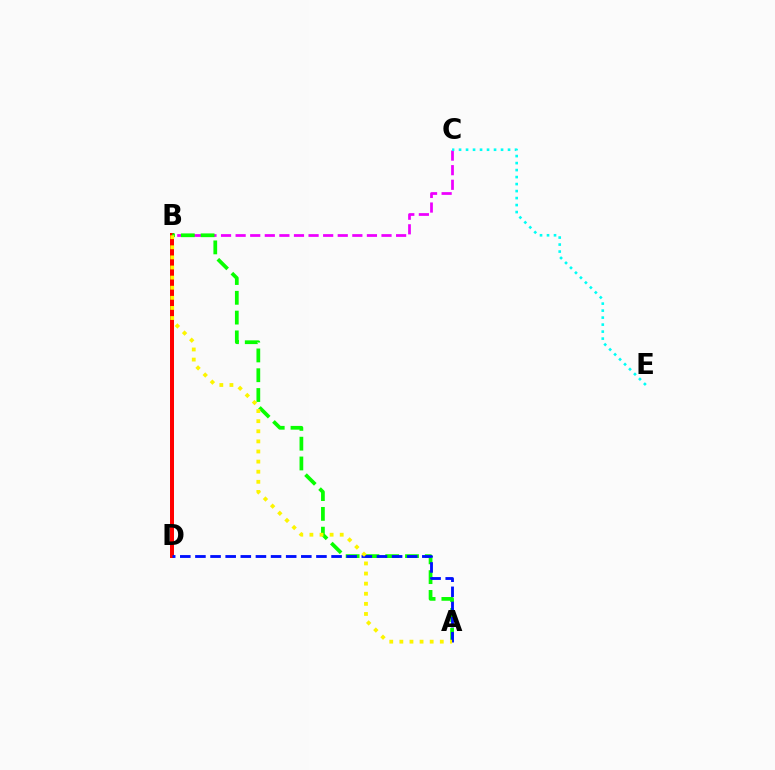{('B', 'C'): [{'color': '#ee00ff', 'line_style': 'dashed', 'thickness': 1.98}], ('B', 'D'): [{'color': '#ff0000', 'line_style': 'solid', 'thickness': 2.87}], ('C', 'E'): [{'color': '#00fff6', 'line_style': 'dotted', 'thickness': 1.9}], ('A', 'B'): [{'color': '#08ff00', 'line_style': 'dashed', 'thickness': 2.69}, {'color': '#fcf500', 'line_style': 'dotted', 'thickness': 2.75}], ('A', 'D'): [{'color': '#0010ff', 'line_style': 'dashed', 'thickness': 2.05}]}